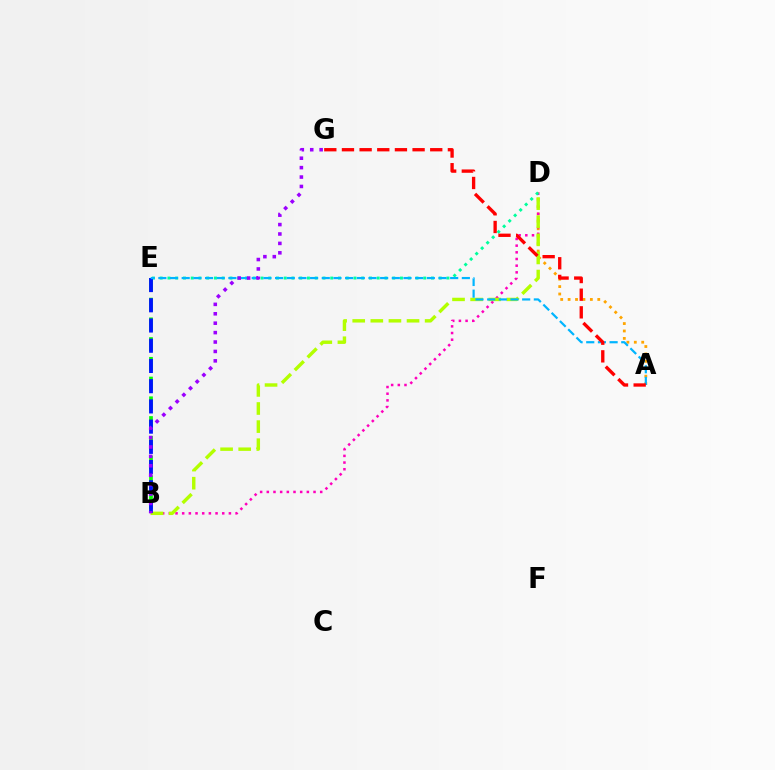{('A', 'D'): [{'color': '#ffa500', 'line_style': 'dotted', 'thickness': 2.01}], ('B', 'D'): [{'color': '#ff00bd', 'line_style': 'dotted', 'thickness': 1.81}, {'color': '#b3ff00', 'line_style': 'dashed', 'thickness': 2.46}], ('D', 'E'): [{'color': '#00ff9d', 'line_style': 'dotted', 'thickness': 2.11}], ('B', 'E'): [{'color': '#08ff00', 'line_style': 'dashed', 'thickness': 2.68}, {'color': '#0010ff', 'line_style': 'dashed', 'thickness': 2.75}], ('A', 'E'): [{'color': '#00b5ff', 'line_style': 'dashed', 'thickness': 1.59}], ('B', 'G'): [{'color': '#9b00ff', 'line_style': 'dotted', 'thickness': 2.56}], ('A', 'G'): [{'color': '#ff0000', 'line_style': 'dashed', 'thickness': 2.4}]}